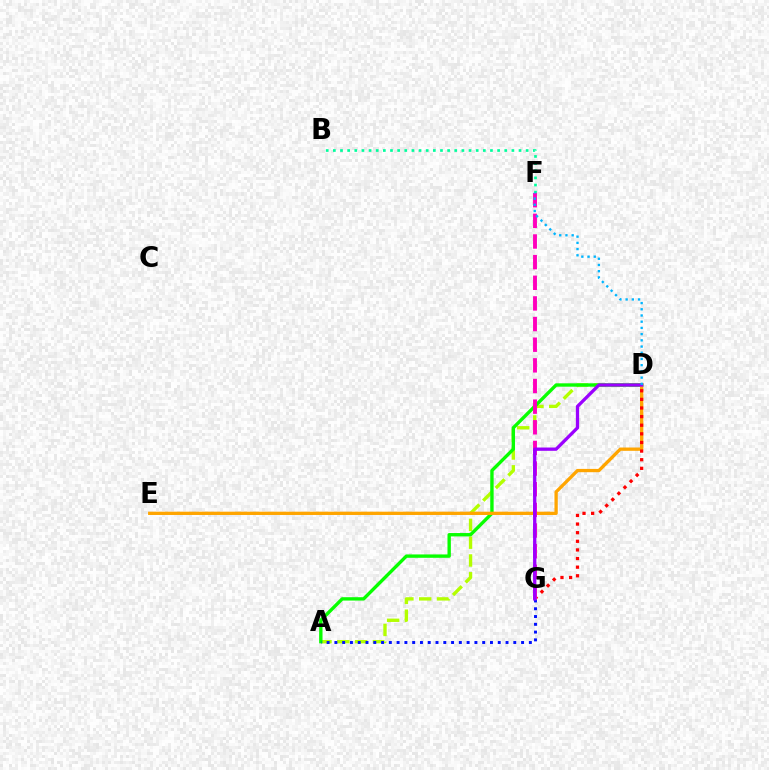{('A', 'D'): [{'color': '#b3ff00', 'line_style': 'dashed', 'thickness': 2.42}, {'color': '#08ff00', 'line_style': 'solid', 'thickness': 2.42}], ('D', 'E'): [{'color': '#ffa500', 'line_style': 'solid', 'thickness': 2.37}], ('B', 'F'): [{'color': '#00ff9d', 'line_style': 'dotted', 'thickness': 1.94}], ('D', 'G'): [{'color': '#ff0000', 'line_style': 'dotted', 'thickness': 2.34}, {'color': '#9b00ff', 'line_style': 'solid', 'thickness': 2.37}], ('A', 'G'): [{'color': '#0010ff', 'line_style': 'dotted', 'thickness': 2.11}], ('F', 'G'): [{'color': '#ff00bd', 'line_style': 'dashed', 'thickness': 2.8}], ('D', 'F'): [{'color': '#00b5ff', 'line_style': 'dotted', 'thickness': 1.69}]}